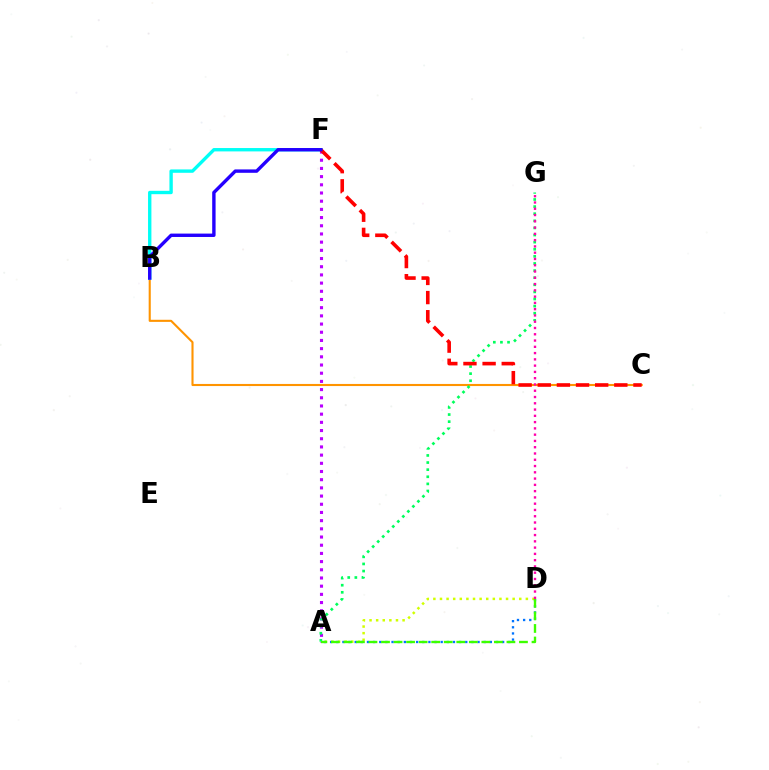{('B', 'C'): [{'color': '#ff9400', 'line_style': 'solid', 'thickness': 1.51}], ('B', 'F'): [{'color': '#00fff6', 'line_style': 'solid', 'thickness': 2.42}, {'color': '#2500ff', 'line_style': 'solid', 'thickness': 2.44}], ('A', 'D'): [{'color': '#d1ff00', 'line_style': 'dotted', 'thickness': 1.8}, {'color': '#0074ff', 'line_style': 'dotted', 'thickness': 1.67}, {'color': '#3dff00', 'line_style': 'dashed', 'thickness': 1.7}], ('A', 'F'): [{'color': '#b900ff', 'line_style': 'dotted', 'thickness': 2.23}], ('A', 'G'): [{'color': '#00ff5c', 'line_style': 'dotted', 'thickness': 1.93}], ('C', 'F'): [{'color': '#ff0000', 'line_style': 'dashed', 'thickness': 2.6}], ('D', 'G'): [{'color': '#ff00ac', 'line_style': 'dotted', 'thickness': 1.7}]}